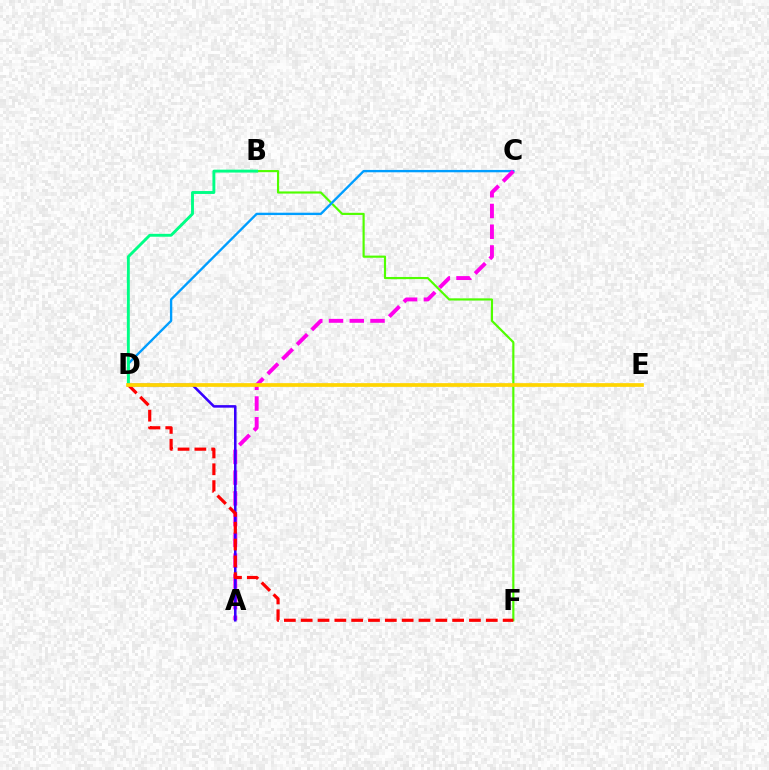{('B', 'F'): [{'color': '#4fff00', 'line_style': 'solid', 'thickness': 1.56}], ('C', 'D'): [{'color': '#009eff', 'line_style': 'solid', 'thickness': 1.69}], ('A', 'C'): [{'color': '#ff00ed', 'line_style': 'dashed', 'thickness': 2.82}], ('B', 'D'): [{'color': '#00ff86', 'line_style': 'solid', 'thickness': 2.09}], ('A', 'D'): [{'color': '#3700ff', 'line_style': 'solid', 'thickness': 1.84}], ('D', 'F'): [{'color': '#ff0000', 'line_style': 'dashed', 'thickness': 2.29}], ('D', 'E'): [{'color': '#ffd500', 'line_style': 'solid', 'thickness': 2.67}]}